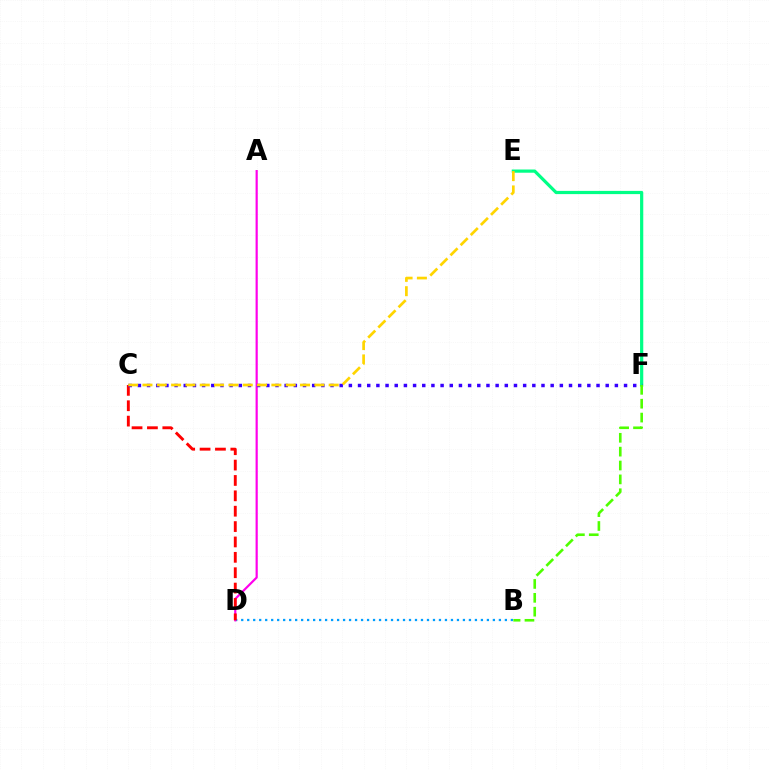{('B', 'D'): [{'color': '#009eff', 'line_style': 'dotted', 'thickness': 1.63}], ('A', 'D'): [{'color': '#ff00ed', 'line_style': 'solid', 'thickness': 1.58}], ('E', 'F'): [{'color': '#00ff86', 'line_style': 'solid', 'thickness': 2.31}], ('C', 'D'): [{'color': '#ff0000', 'line_style': 'dashed', 'thickness': 2.09}], ('C', 'F'): [{'color': '#3700ff', 'line_style': 'dotted', 'thickness': 2.49}], ('C', 'E'): [{'color': '#ffd500', 'line_style': 'dashed', 'thickness': 1.95}], ('B', 'F'): [{'color': '#4fff00', 'line_style': 'dashed', 'thickness': 1.88}]}